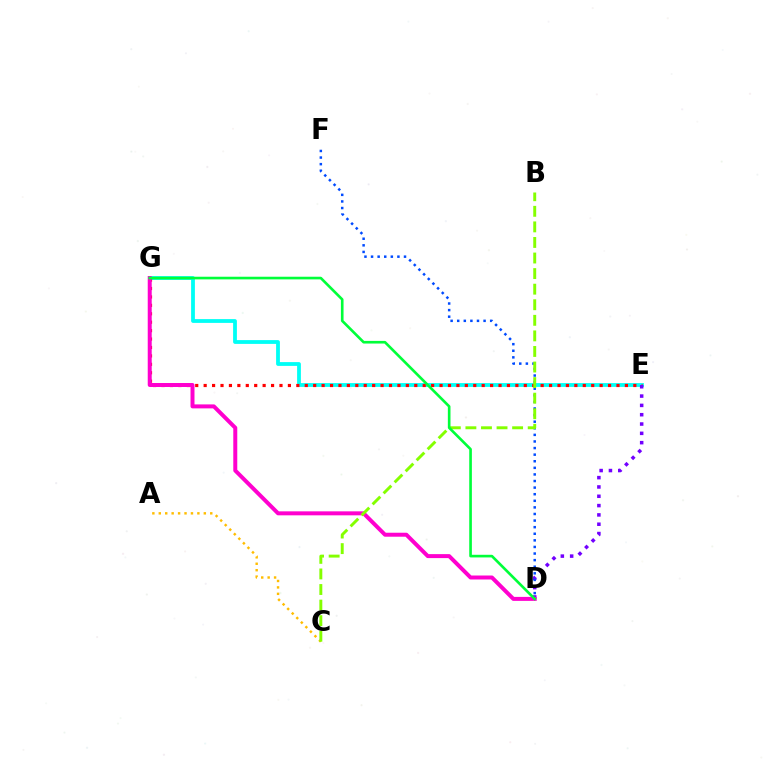{('E', 'G'): [{'color': '#00fff6', 'line_style': 'solid', 'thickness': 2.73}, {'color': '#ff0000', 'line_style': 'dotted', 'thickness': 2.29}], ('A', 'C'): [{'color': '#ffbd00', 'line_style': 'dotted', 'thickness': 1.75}], ('D', 'E'): [{'color': '#7200ff', 'line_style': 'dotted', 'thickness': 2.53}], ('D', 'G'): [{'color': '#ff00cf', 'line_style': 'solid', 'thickness': 2.87}, {'color': '#00ff39', 'line_style': 'solid', 'thickness': 1.9}], ('D', 'F'): [{'color': '#004bff', 'line_style': 'dotted', 'thickness': 1.79}], ('B', 'C'): [{'color': '#84ff00', 'line_style': 'dashed', 'thickness': 2.12}]}